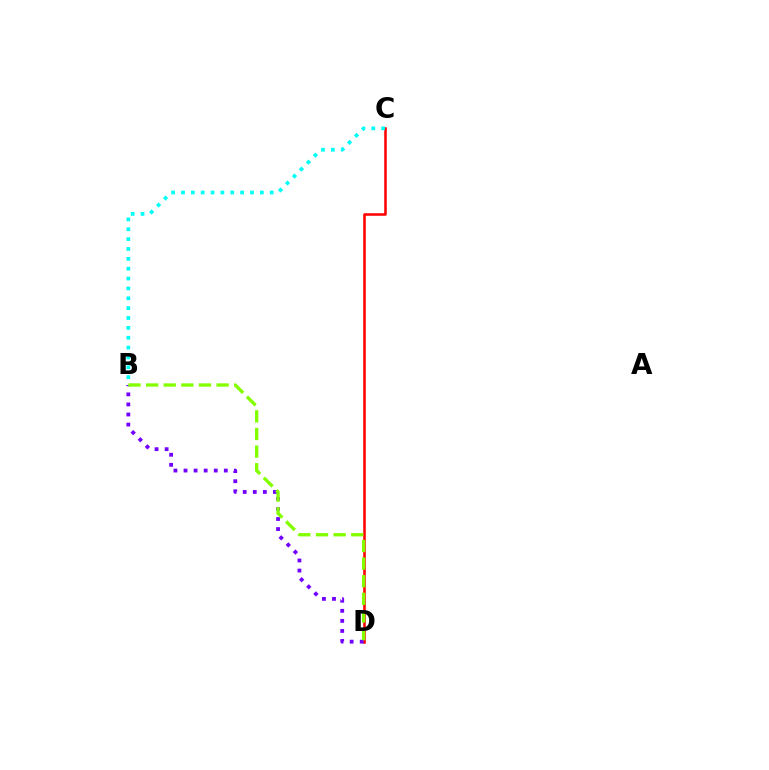{('C', 'D'): [{'color': '#ff0000', 'line_style': 'solid', 'thickness': 1.85}], ('B', 'D'): [{'color': '#7200ff', 'line_style': 'dotted', 'thickness': 2.74}, {'color': '#84ff00', 'line_style': 'dashed', 'thickness': 2.39}], ('B', 'C'): [{'color': '#00fff6', 'line_style': 'dotted', 'thickness': 2.68}]}